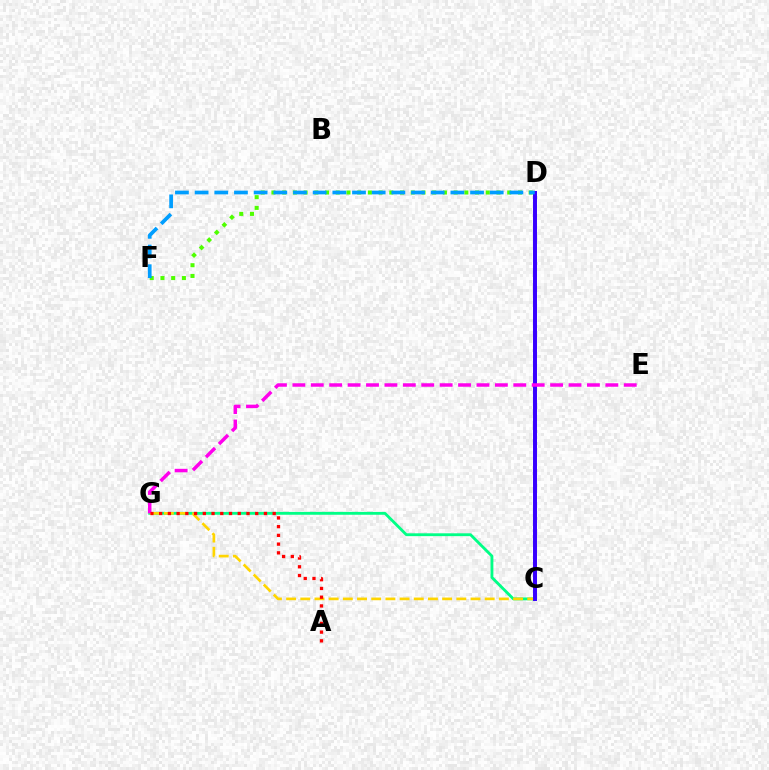{('C', 'G'): [{'color': '#00ff86', 'line_style': 'solid', 'thickness': 2.05}, {'color': '#ffd500', 'line_style': 'dashed', 'thickness': 1.93}], ('C', 'D'): [{'color': '#3700ff', 'line_style': 'solid', 'thickness': 2.86}], ('D', 'F'): [{'color': '#4fff00', 'line_style': 'dotted', 'thickness': 2.91}, {'color': '#009eff', 'line_style': 'dashed', 'thickness': 2.67}], ('E', 'G'): [{'color': '#ff00ed', 'line_style': 'dashed', 'thickness': 2.5}], ('A', 'G'): [{'color': '#ff0000', 'line_style': 'dotted', 'thickness': 2.37}]}